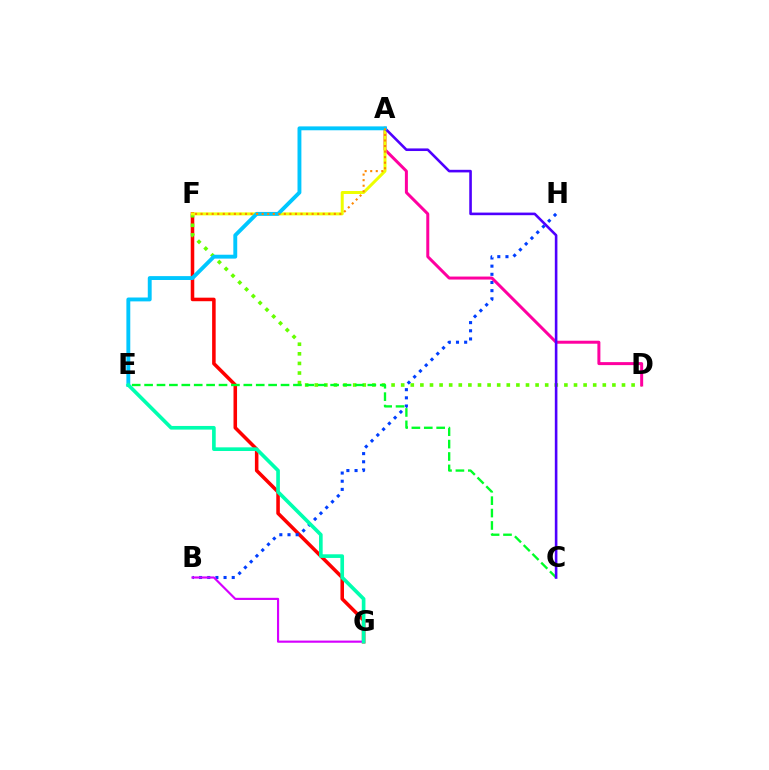{('F', 'G'): [{'color': '#ff0000', 'line_style': 'solid', 'thickness': 2.55}], ('D', 'F'): [{'color': '#66ff00', 'line_style': 'dotted', 'thickness': 2.61}], ('B', 'H'): [{'color': '#003fff', 'line_style': 'dotted', 'thickness': 2.22}], ('A', 'D'): [{'color': '#ff00a0', 'line_style': 'solid', 'thickness': 2.16}], ('C', 'E'): [{'color': '#00ff27', 'line_style': 'dashed', 'thickness': 1.68}], ('A', 'F'): [{'color': '#eeff00', 'line_style': 'solid', 'thickness': 2.15}, {'color': '#ff8800', 'line_style': 'dotted', 'thickness': 1.51}], ('A', 'C'): [{'color': '#4f00ff', 'line_style': 'solid', 'thickness': 1.87}], ('A', 'E'): [{'color': '#00c7ff', 'line_style': 'solid', 'thickness': 2.8}], ('B', 'G'): [{'color': '#d600ff', 'line_style': 'solid', 'thickness': 1.55}], ('E', 'G'): [{'color': '#00ffaf', 'line_style': 'solid', 'thickness': 2.63}]}